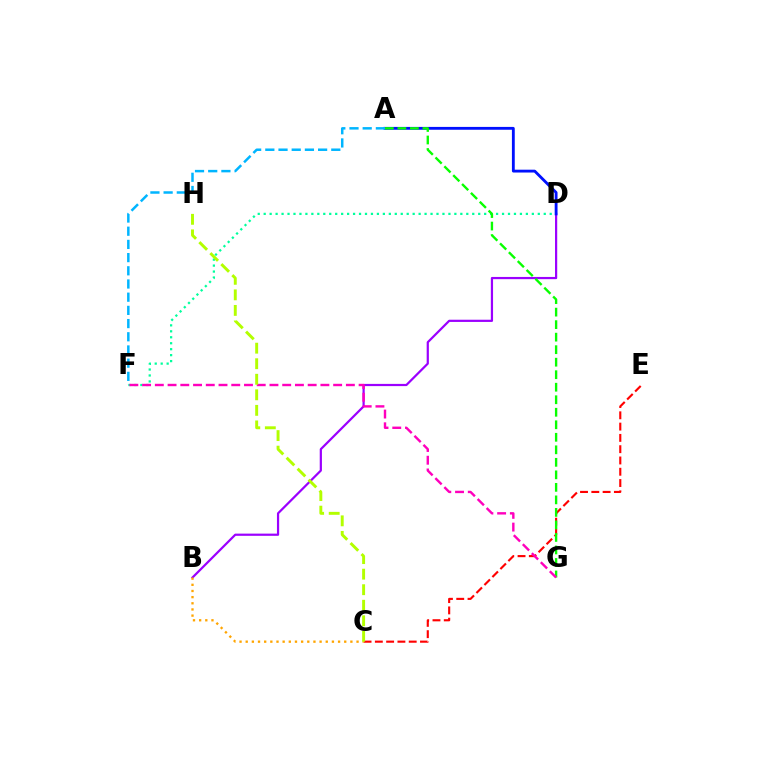{('D', 'F'): [{'color': '#00ff9d', 'line_style': 'dotted', 'thickness': 1.62}], ('C', 'E'): [{'color': '#ff0000', 'line_style': 'dashed', 'thickness': 1.53}], ('B', 'D'): [{'color': '#9b00ff', 'line_style': 'solid', 'thickness': 1.59}], ('A', 'D'): [{'color': '#0010ff', 'line_style': 'solid', 'thickness': 2.04}], ('A', 'G'): [{'color': '#08ff00', 'line_style': 'dashed', 'thickness': 1.7}], ('F', 'G'): [{'color': '#ff00bd', 'line_style': 'dashed', 'thickness': 1.73}], ('B', 'C'): [{'color': '#ffa500', 'line_style': 'dotted', 'thickness': 1.67}], ('A', 'F'): [{'color': '#00b5ff', 'line_style': 'dashed', 'thickness': 1.79}], ('C', 'H'): [{'color': '#b3ff00', 'line_style': 'dashed', 'thickness': 2.11}]}